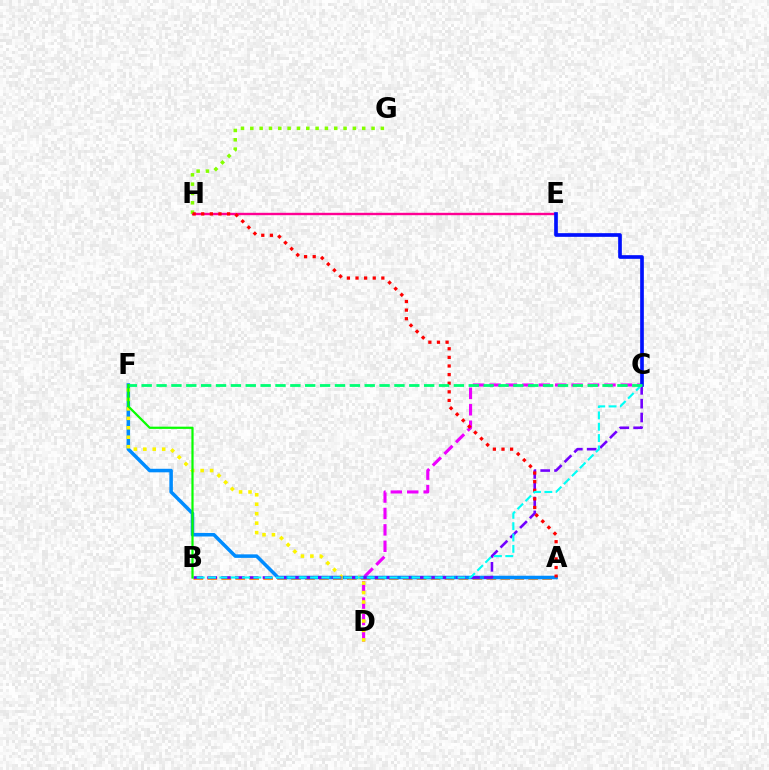{('A', 'B'): [{'color': '#ff7c00', 'line_style': 'dashed', 'thickness': 1.9}], ('E', 'H'): [{'color': '#ff0094', 'line_style': 'solid', 'thickness': 1.72}], ('C', 'D'): [{'color': '#ee00ff', 'line_style': 'dashed', 'thickness': 2.23}], ('G', 'H'): [{'color': '#84ff00', 'line_style': 'dotted', 'thickness': 2.53}], ('A', 'F'): [{'color': '#008cff', 'line_style': 'solid', 'thickness': 2.54}], ('D', 'F'): [{'color': '#fcf500', 'line_style': 'dotted', 'thickness': 2.57}], ('B', 'C'): [{'color': '#7200ff', 'line_style': 'dashed', 'thickness': 1.88}, {'color': '#00fff6', 'line_style': 'dashed', 'thickness': 1.54}], ('C', 'E'): [{'color': '#0010ff', 'line_style': 'solid', 'thickness': 2.64}], ('A', 'H'): [{'color': '#ff0000', 'line_style': 'dotted', 'thickness': 2.34}], ('C', 'F'): [{'color': '#00ff74', 'line_style': 'dashed', 'thickness': 2.02}], ('B', 'F'): [{'color': '#08ff00', 'line_style': 'solid', 'thickness': 1.59}]}